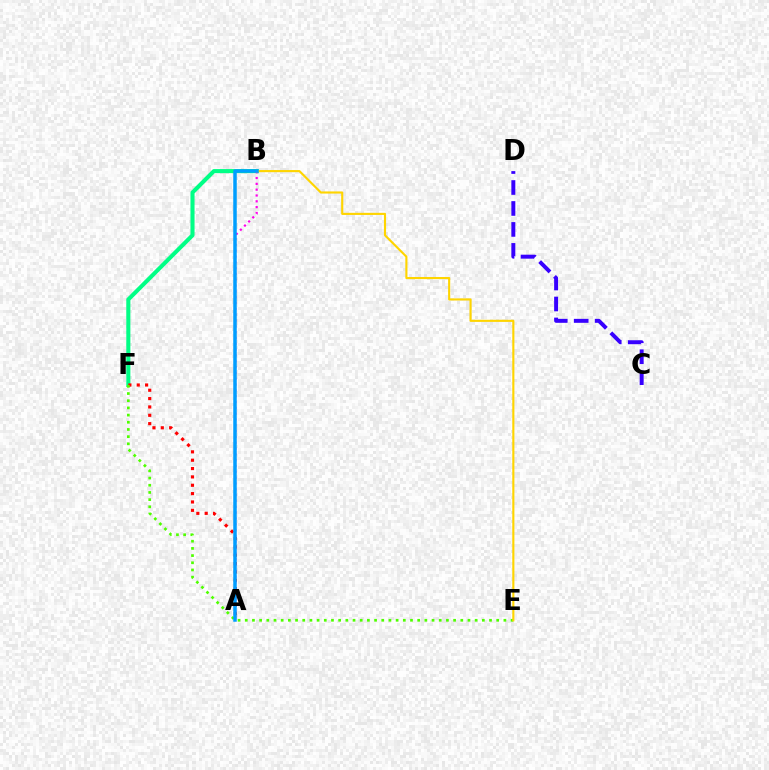{('B', 'F'): [{'color': '#00ff86', 'line_style': 'solid', 'thickness': 2.94}], ('A', 'F'): [{'color': '#ff0000', 'line_style': 'dotted', 'thickness': 2.27}], ('A', 'B'): [{'color': '#ff00ed', 'line_style': 'dotted', 'thickness': 1.58}, {'color': '#009eff', 'line_style': 'solid', 'thickness': 2.52}], ('C', 'D'): [{'color': '#3700ff', 'line_style': 'dashed', 'thickness': 2.85}], ('E', 'F'): [{'color': '#4fff00', 'line_style': 'dotted', 'thickness': 1.95}], ('B', 'E'): [{'color': '#ffd500', 'line_style': 'solid', 'thickness': 1.53}]}